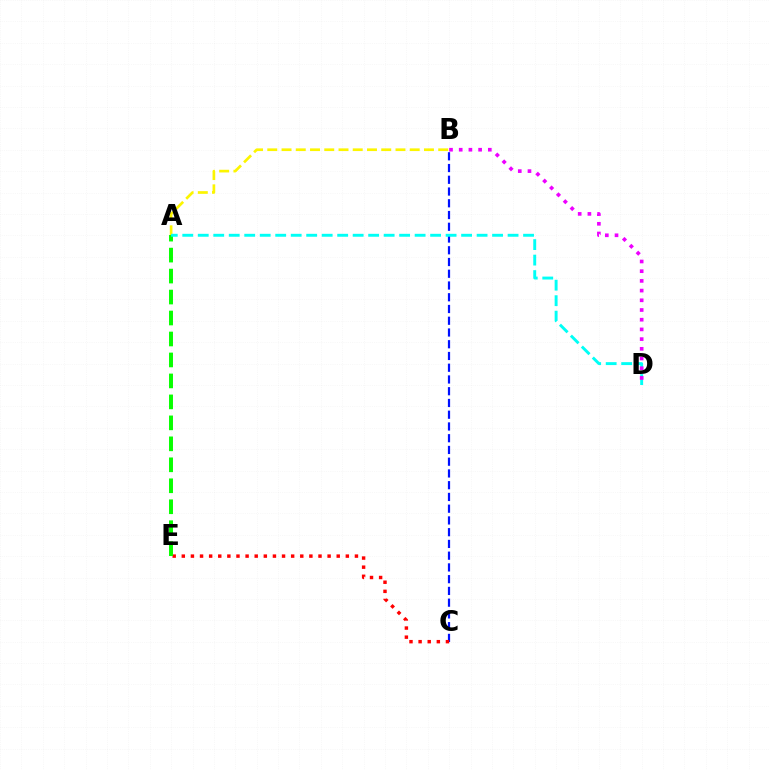{('A', 'B'): [{'color': '#fcf500', 'line_style': 'dashed', 'thickness': 1.94}], ('B', 'C'): [{'color': '#0010ff', 'line_style': 'dashed', 'thickness': 1.6}], ('C', 'E'): [{'color': '#ff0000', 'line_style': 'dotted', 'thickness': 2.48}], ('A', 'E'): [{'color': '#08ff00', 'line_style': 'dashed', 'thickness': 2.85}], ('A', 'D'): [{'color': '#00fff6', 'line_style': 'dashed', 'thickness': 2.1}], ('B', 'D'): [{'color': '#ee00ff', 'line_style': 'dotted', 'thickness': 2.64}]}